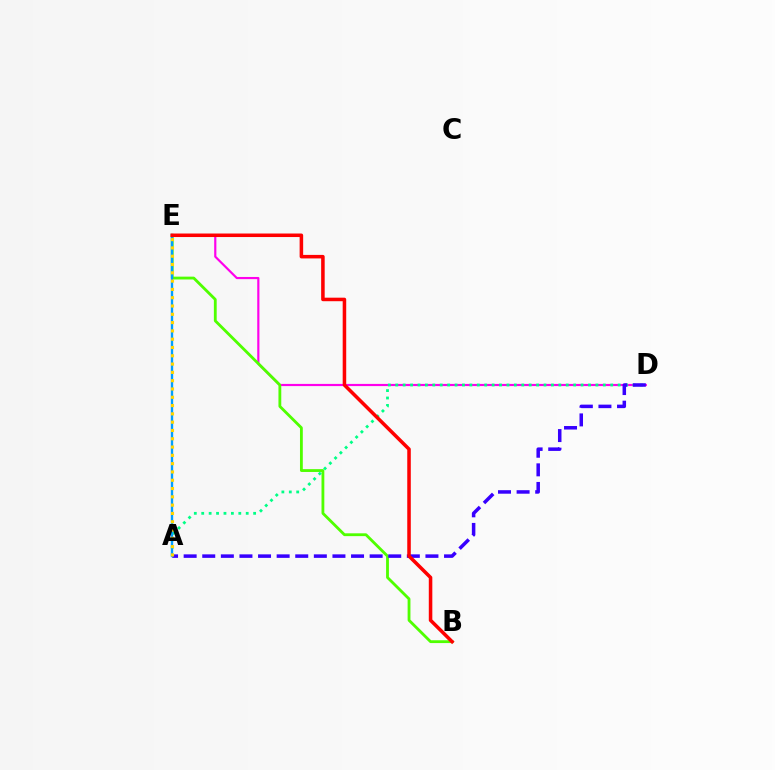{('D', 'E'): [{'color': '#ff00ed', 'line_style': 'solid', 'thickness': 1.57}], ('B', 'E'): [{'color': '#4fff00', 'line_style': 'solid', 'thickness': 2.03}, {'color': '#ff0000', 'line_style': 'solid', 'thickness': 2.54}], ('A', 'D'): [{'color': '#00ff86', 'line_style': 'dotted', 'thickness': 2.01}, {'color': '#3700ff', 'line_style': 'dashed', 'thickness': 2.53}], ('A', 'E'): [{'color': '#009eff', 'line_style': 'solid', 'thickness': 1.7}, {'color': '#ffd500', 'line_style': 'dotted', 'thickness': 2.25}]}